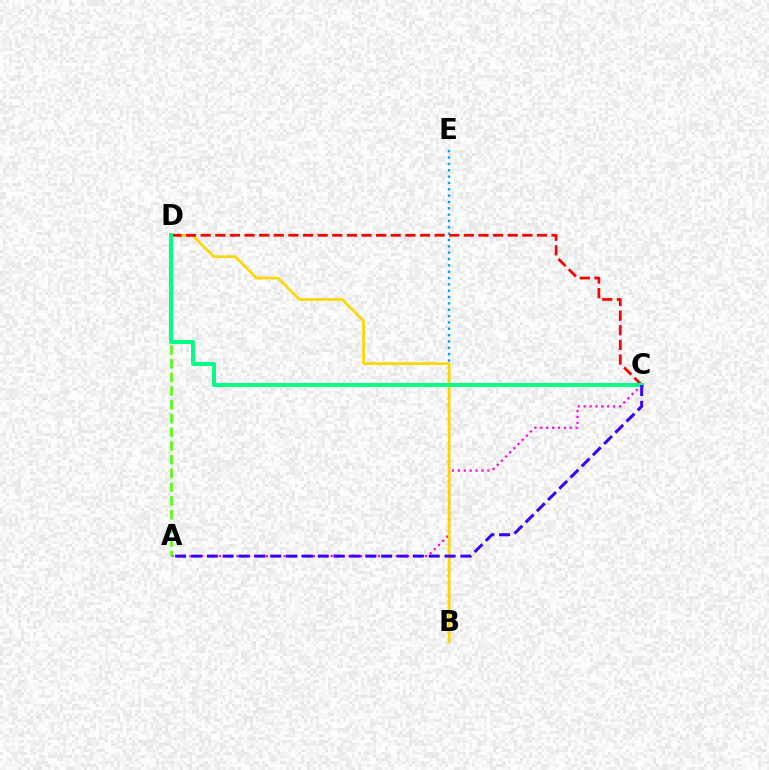{('A', 'C'): [{'color': '#ff00ed', 'line_style': 'dotted', 'thickness': 1.6}, {'color': '#3700ff', 'line_style': 'dashed', 'thickness': 2.15}], ('B', 'E'): [{'color': '#009eff', 'line_style': 'dotted', 'thickness': 1.72}], ('B', 'D'): [{'color': '#ffd500', 'line_style': 'solid', 'thickness': 1.91}], ('A', 'D'): [{'color': '#4fff00', 'line_style': 'dashed', 'thickness': 1.86}], ('C', 'D'): [{'color': '#ff0000', 'line_style': 'dashed', 'thickness': 1.99}, {'color': '#00ff86', 'line_style': 'solid', 'thickness': 2.87}]}